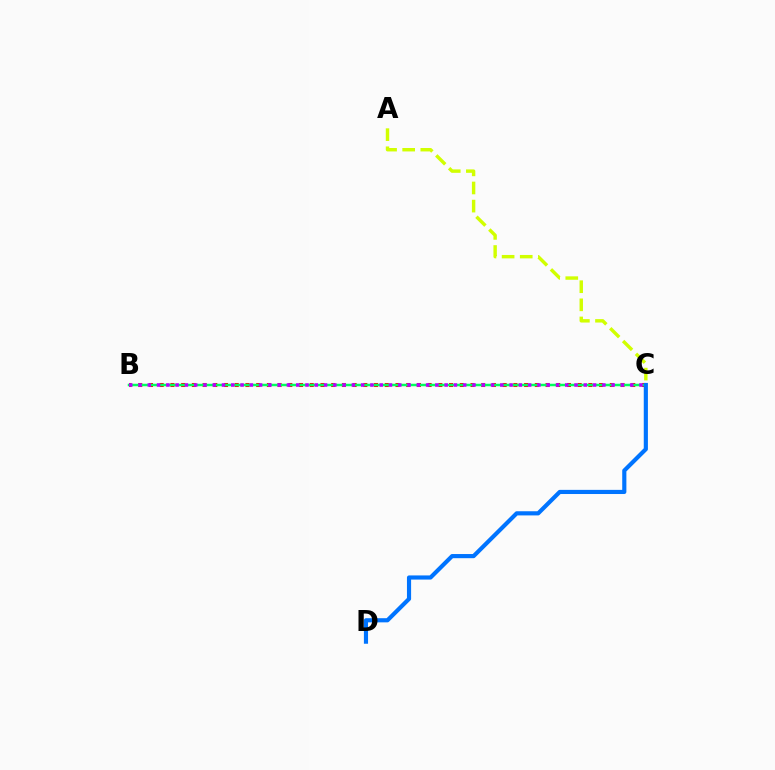{('B', 'C'): [{'color': '#ff0000', 'line_style': 'dotted', 'thickness': 2.91}, {'color': '#00ff5c', 'line_style': 'solid', 'thickness': 1.8}, {'color': '#b900ff', 'line_style': 'dotted', 'thickness': 2.52}], ('A', 'C'): [{'color': '#d1ff00', 'line_style': 'dashed', 'thickness': 2.46}], ('C', 'D'): [{'color': '#0074ff', 'line_style': 'solid', 'thickness': 2.99}]}